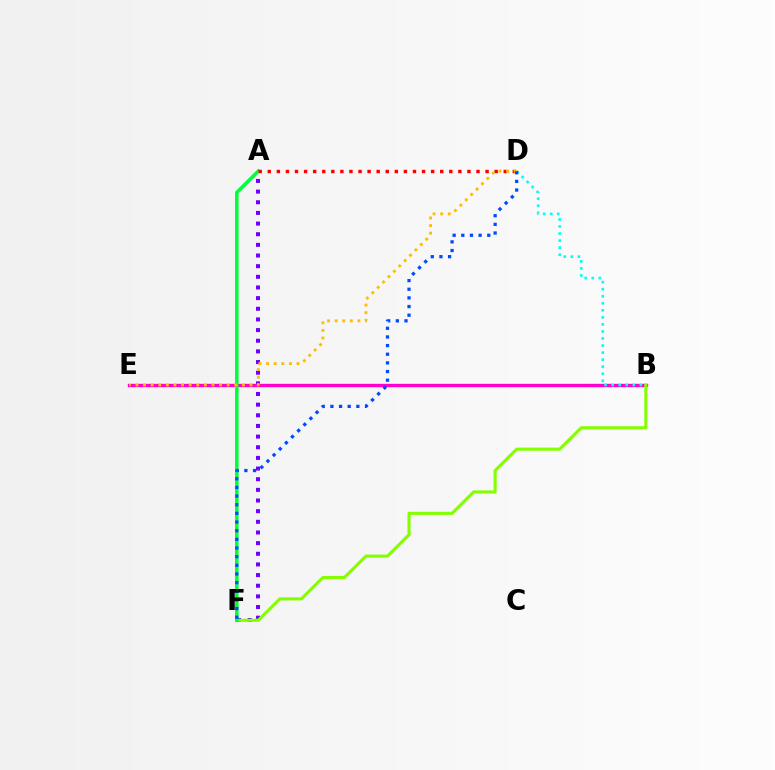{('A', 'F'): [{'color': '#7200ff', 'line_style': 'dotted', 'thickness': 2.89}, {'color': '#00ff39', 'line_style': 'solid', 'thickness': 2.52}], ('B', 'E'): [{'color': '#ff00cf', 'line_style': 'solid', 'thickness': 2.43}], ('B', 'D'): [{'color': '#00fff6', 'line_style': 'dotted', 'thickness': 1.91}], ('B', 'F'): [{'color': '#84ff00', 'line_style': 'solid', 'thickness': 2.24}], ('A', 'D'): [{'color': '#ff0000', 'line_style': 'dotted', 'thickness': 2.47}], ('D', 'E'): [{'color': '#ffbd00', 'line_style': 'dotted', 'thickness': 2.06}], ('D', 'F'): [{'color': '#004bff', 'line_style': 'dotted', 'thickness': 2.35}]}